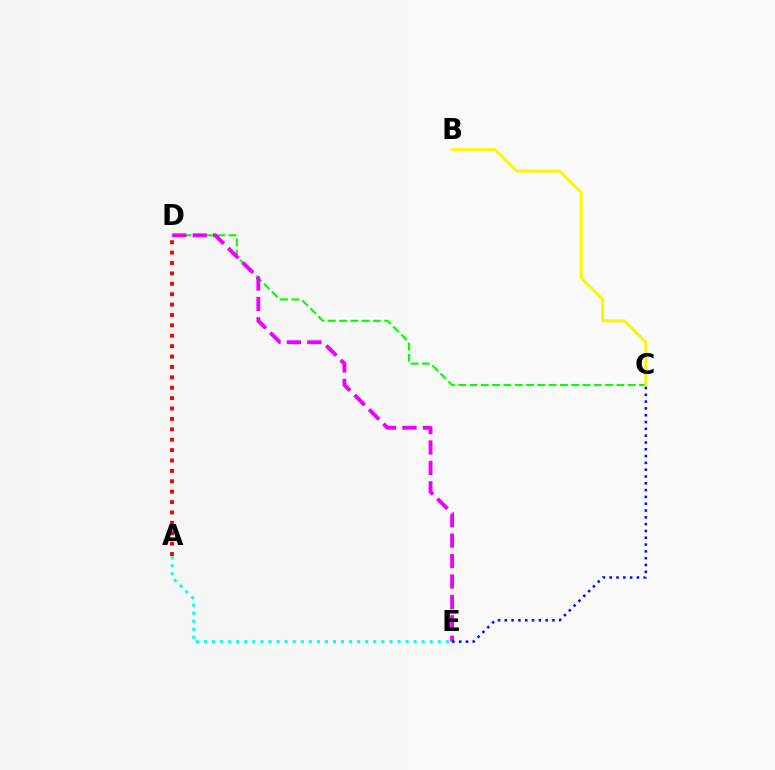{('C', 'D'): [{'color': '#08ff00', 'line_style': 'dashed', 'thickness': 1.54}], ('D', 'E'): [{'color': '#ee00ff', 'line_style': 'dashed', 'thickness': 2.77}], ('A', 'D'): [{'color': '#ff0000', 'line_style': 'dotted', 'thickness': 2.82}], ('A', 'E'): [{'color': '#00fff6', 'line_style': 'dotted', 'thickness': 2.19}], ('B', 'C'): [{'color': '#fcf500', 'line_style': 'solid', 'thickness': 2.1}], ('C', 'E'): [{'color': '#0010ff', 'line_style': 'dotted', 'thickness': 1.85}]}